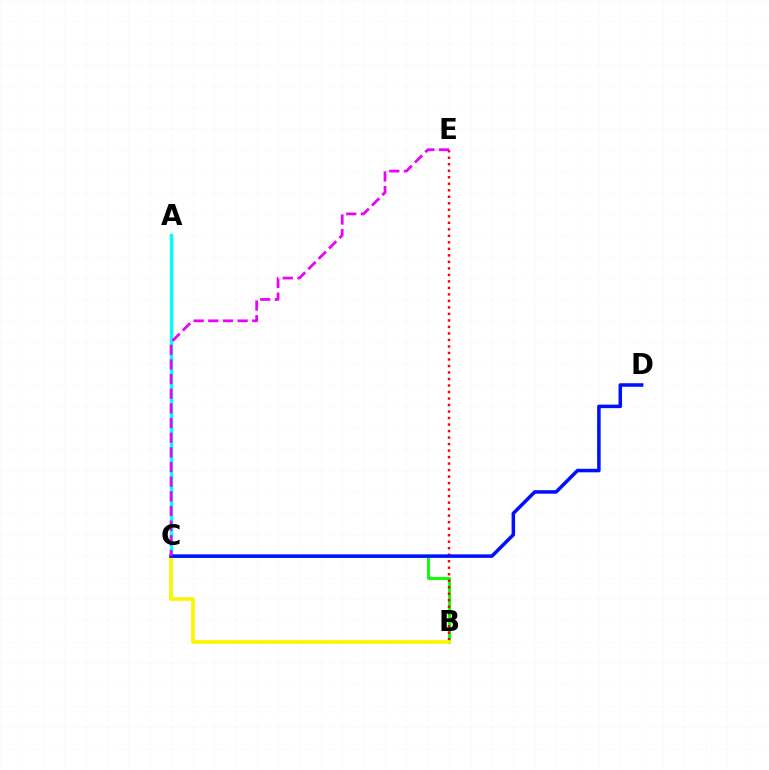{('A', 'C'): [{'color': '#00fff6', 'line_style': 'solid', 'thickness': 2.46}], ('B', 'C'): [{'color': '#08ff00', 'line_style': 'solid', 'thickness': 2.07}, {'color': '#fcf500', 'line_style': 'solid', 'thickness': 2.61}], ('B', 'E'): [{'color': '#ff0000', 'line_style': 'dotted', 'thickness': 1.77}], ('C', 'D'): [{'color': '#0010ff', 'line_style': 'solid', 'thickness': 2.54}], ('C', 'E'): [{'color': '#ee00ff', 'line_style': 'dashed', 'thickness': 1.99}]}